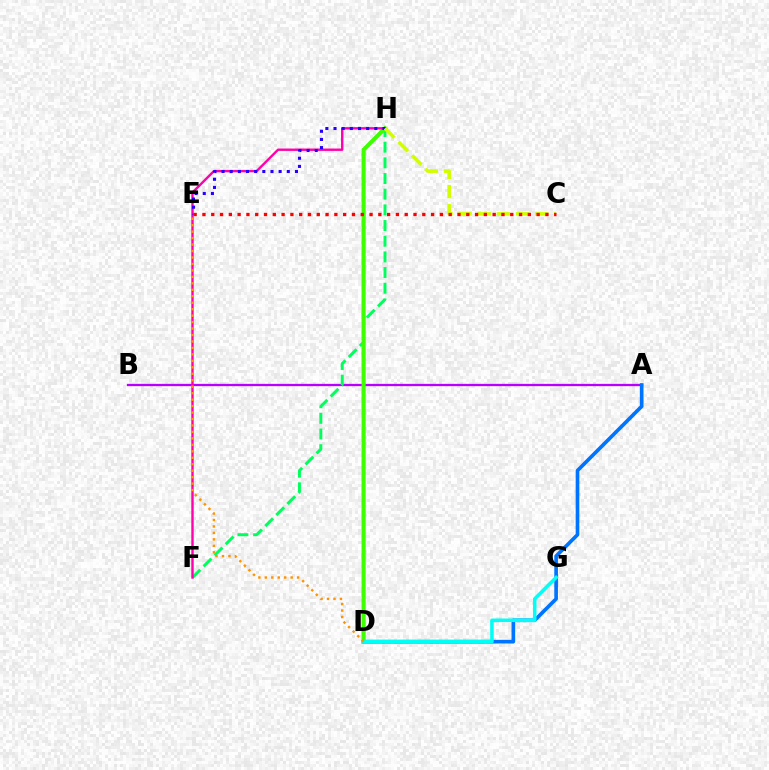{('A', 'B'): [{'color': '#b900ff', 'line_style': 'solid', 'thickness': 1.65}], ('A', 'D'): [{'color': '#0074ff', 'line_style': 'solid', 'thickness': 2.64}], ('F', 'H'): [{'color': '#00ff5c', 'line_style': 'dashed', 'thickness': 2.13}, {'color': '#ff00ac', 'line_style': 'solid', 'thickness': 1.72}], ('D', 'H'): [{'color': '#3dff00', 'line_style': 'solid', 'thickness': 2.97}], ('E', 'H'): [{'color': '#2500ff', 'line_style': 'dotted', 'thickness': 2.22}], ('C', 'H'): [{'color': '#d1ff00', 'line_style': 'dashed', 'thickness': 2.6}], ('D', 'G'): [{'color': '#00fff6', 'line_style': 'solid', 'thickness': 2.54}], ('D', 'E'): [{'color': '#ff9400', 'line_style': 'dotted', 'thickness': 1.76}], ('C', 'E'): [{'color': '#ff0000', 'line_style': 'dotted', 'thickness': 2.39}]}